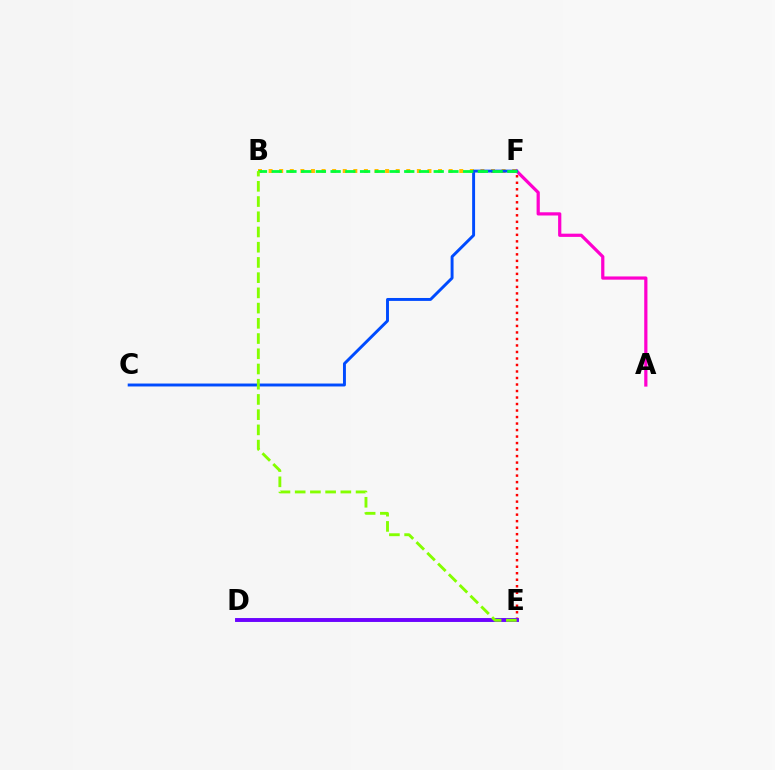{('A', 'F'): [{'color': '#ff00cf', 'line_style': 'solid', 'thickness': 2.32}], ('B', 'F'): [{'color': '#ffbd00', 'line_style': 'dotted', 'thickness': 2.88}, {'color': '#00ff39', 'line_style': 'dashed', 'thickness': 2.0}], ('D', 'E'): [{'color': '#00fff6', 'line_style': 'solid', 'thickness': 2.6}, {'color': '#7200ff', 'line_style': 'solid', 'thickness': 2.79}], ('C', 'F'): [{'color': '#004bff', 'line_style': 'solid', 'thickness': 2.11}], ('E', 'F'): [{'color': '#ff0000', 'line_style': 'dotted', 'thickness': 1.77}], ('B', 'E'): [{'color': '#84ff00', 'line_style': 'dashed', 'thickness': 2.07}]}